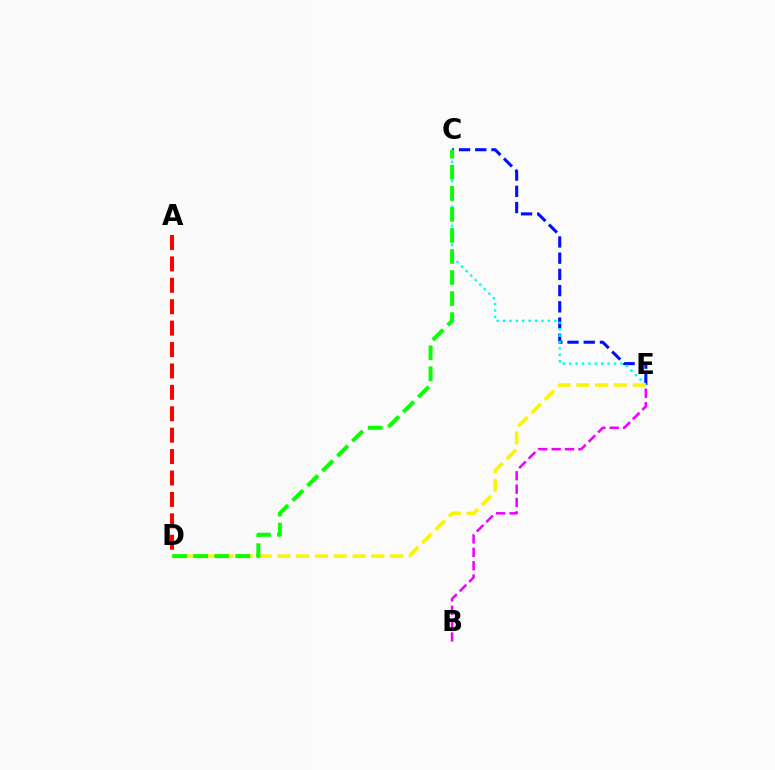{('C', 'E'): [{'color': '#0010ff', 'line_style': 'dashed', 'thickness': 2.2}, {'color': '#00fff6', 'line_style': 'dotted', 'thickness': 1.74}], ('D', 'E'): [{'color': '#fcf500', 'line_style': 'dashed', 'thickness': 2.55}], ('B', 'E'): [{'color': '#ee00ff', 'line_style': 'dashed', 'thickness': 1.82}], ('C', 'D'): [{'color': '#08ff00', 'line_style': 'dashed', 'thickness': 2.86}], ('A', 'D'): [{'color': '#ff0000', 'line_style': 'dashed', 'thickness': 2.91}]}